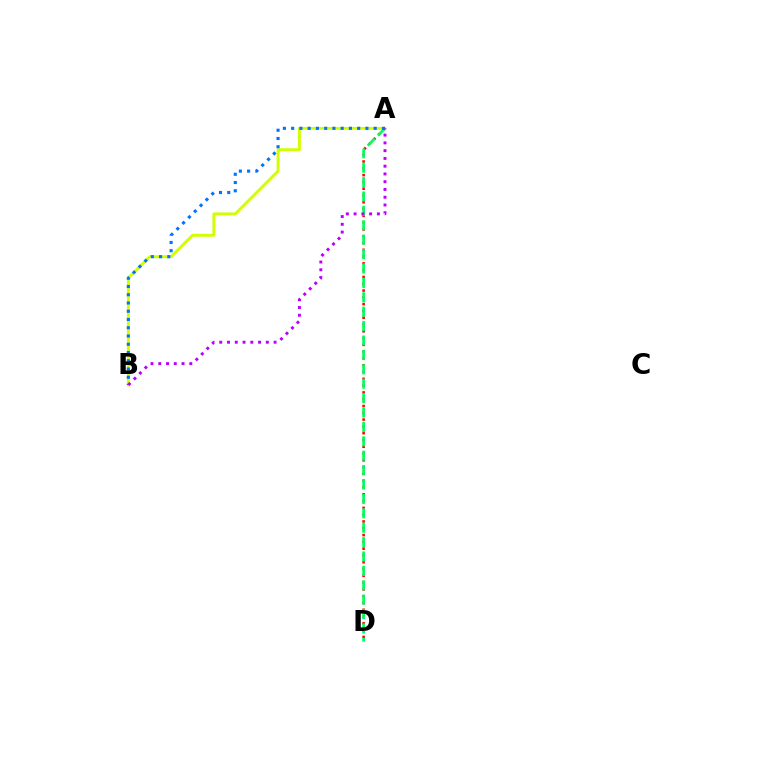{('A', 'B'): [{'color': '#d1ff00', 'line_style': 'solid', 'thickness': 2.09}, {'color': '#0074ff', 'line_style': 'dotted', 'thickness': 2.24}, {'color': '#b900ff', 'line_style': 'dotted', 'thickness': 2.11}], ('A', 'D'): [{'color': '#ff0000', 'line_style': 'dotted', 'thickness': 1.85}, {'color': '#00ff5c', 'line_style': 'dashed', 'thickness': 1.96}]}